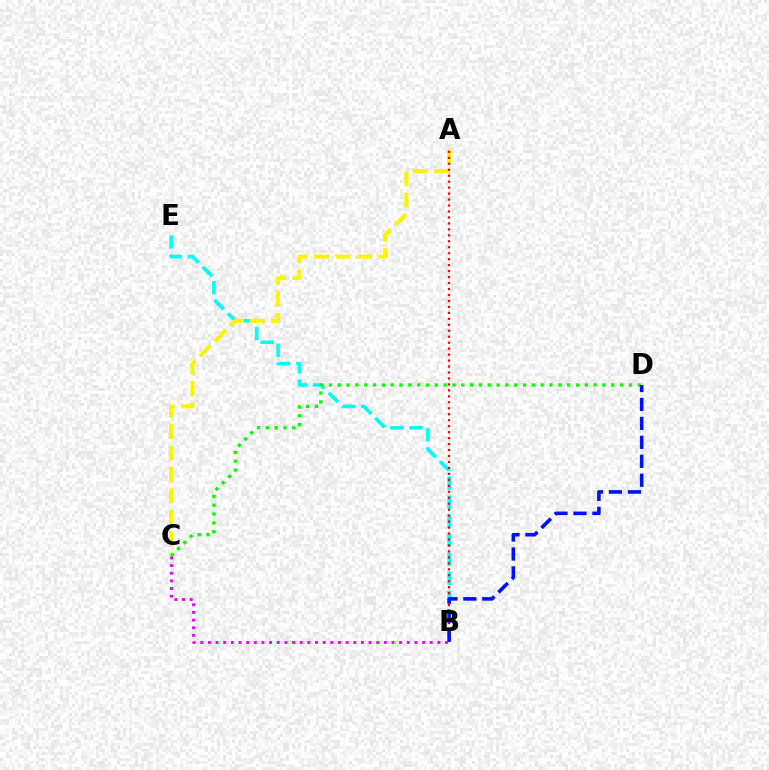{('B', 'E'): [{'color': '#00fff6', 'line_style': 'dashed', 'thickness': 2.58}], ('A', 'C'): [{'color': '#fcf500', 'line_style': 'dashed', 'thickness': 2.91}], ('A', 'B'): [{'color': '#ff0000', 'line_style': 'dotted', 'thickness': 1.62}], ('C', 'D'): [{'color': '#08ff00', 'line_style': 'dotted', 'thickness': 2.4}], ('B', 'C'): [{'color': '#ee00ff', 'line_style': 'dotted', 'thickness': 2.08}], ('B', 'D'): [{'color': '#0010ff', 'line_style': 'dashed', 'thickness': 2.57}]}